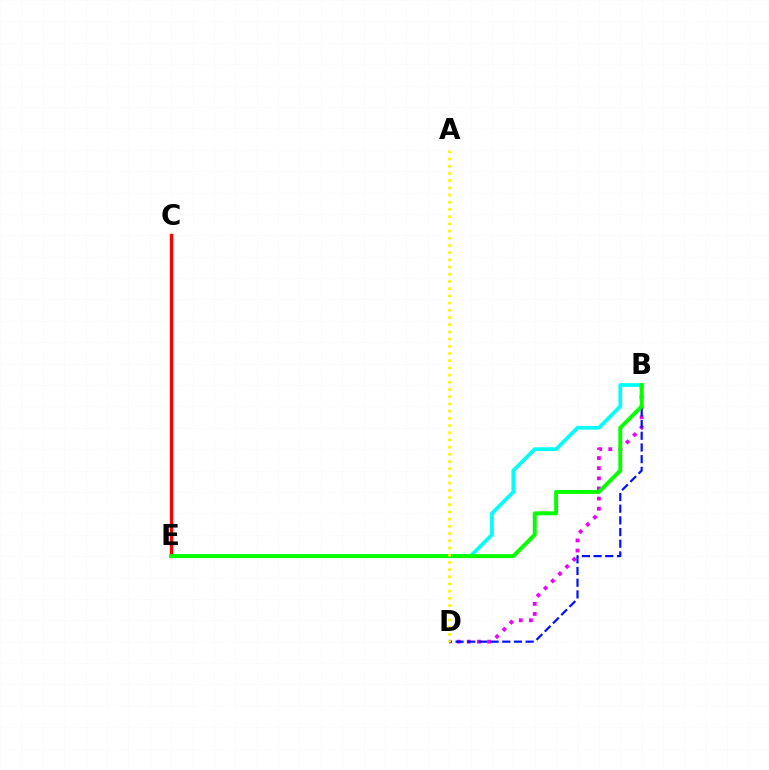{('B', 'D'): [{'color': '#ee00ff', 'line_style': 'dotted', 'thickness': 2.75}, {'color': '#0010ff', 'line_style': 'dashed', 'thickness': 1.59}], ('B', 'E'): [{'color': '#00fff6', 'line_style': 'solid', 'thickness': 2.69}, {'color': '#08ff00', 'line_style': 'solid', 'thickness': 2.84}], ('C', 'E'): [{'color': '#ff0000', 'line_style': 'solid', 'thickness': 2.39}], ('A', 'D'): [{'color': '#fcf500', 'line_style': 'dotted', 'thickness': 1.96}]}